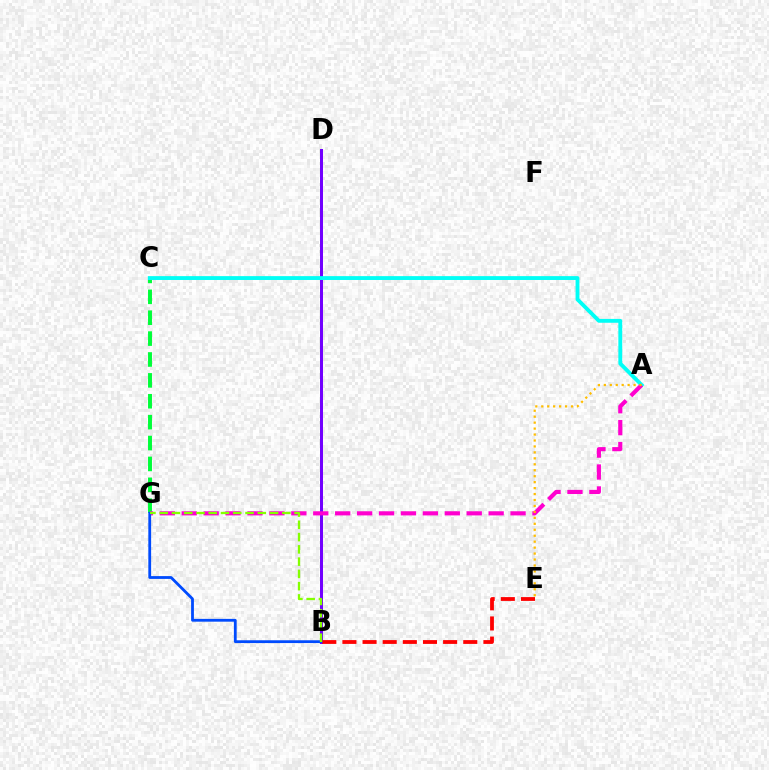{('B', 'D'): [{'color': '#7200ff', 'line_style': 'solid', 'thickness': 2.15}], ('C', 'G'): [{'color': '#00ff39', 'line_style': 'dashed', 'thickness': 2.84}], ('B', 'E'): [{'color': '#ff0000', 'line_style': 'dashed', 'thickness': 2.74}], ('A', 'C'): [{'color': '#00fff6', 'line_style': 'solid', 'thickness': 2.77}], ('A', 'G'): [{'color': '#ff00cf', 'line_style': 'dashed', 'thickness': 2.98}], ('B', 'G'): [{'color': '#004bff', 'line_style': 'solid', 'thickness': 2.02}, {'color': '#84ff00', 'line_style': 'dashed', 'thickness': 1.67}], ('A', 'E'): [{'color': '#ffbd00', 'line_style': 'dotted', 'thickness': 1.62}]}